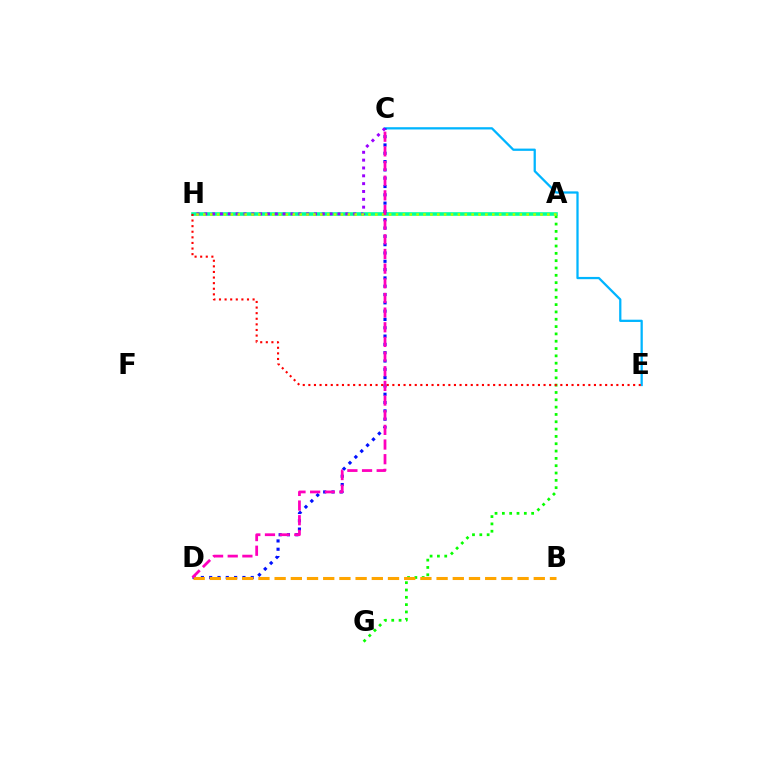{('A', 'H'): [{'color': '#00ff9d', 'line_style': 'solid', 'thickness': 2.59}, {'color': '#b3ff00', 'line_style': 'dotted', 'thickness': 1.87}], ('C', 'E'): [{'color': '#00b5ff', 'line_style': 'solid', 'thickness': 1.63}], ('A', 'G'): [{'color': '#08ff00', 'line_style': 'dotted', 'thickness': 1.99}], ('C', 'D'): [{'color': '#0010ff', 'line_style': 'dotted', 'thickness': 2.26}, {'color': '#ff00bd', 'line_style': 'dashed', 'thickness': 1.99}], ('C', 'H'): [{'color': '#9b00ff', 'line_style': 'dotted', 'thickness': 2.13}], ('B', 'D'): [{'color': '#ffa500', 'line_style': 'dashed', 'thickness': 2.2}], ('E', 'H'): [{'color': '#ff0000', 'line_style': 'dotted', 'thickness': 1.52}]}